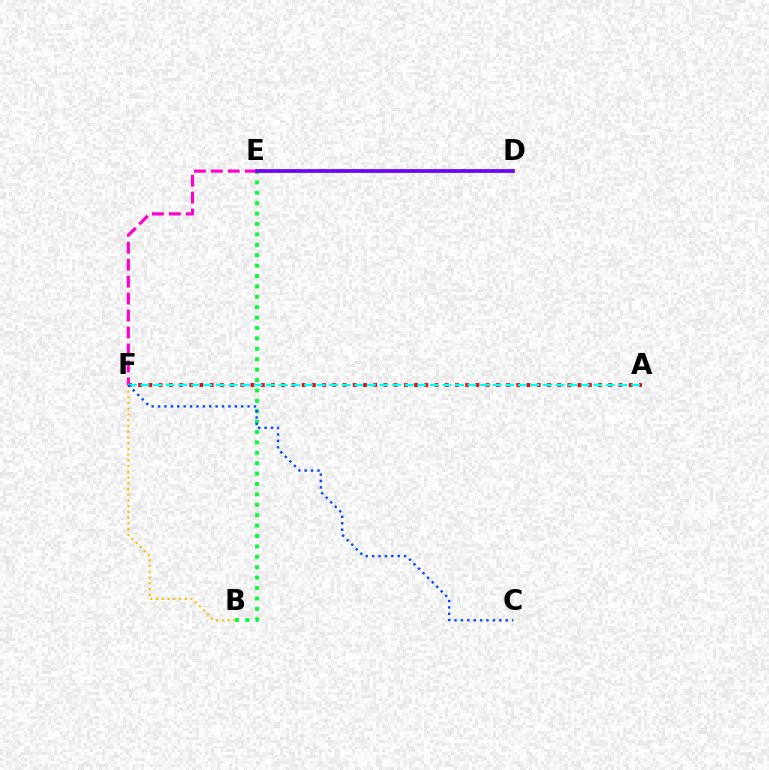{('B', 'E'): [{'color': '#00ff39', 'line_style': 'dotted', 'thickness': 2.83}], ('D', 'E'): [{'color': '#84ff00', 'line_style': 'solid', 'thickness': 2.53}, {'color': '#7200ff', 'line_style': 'solid', 'thickness': 2.66}], ('A', 'F'): [{'color': '#ff0000', 'line_style': 'dotted', 'thickness': 2.78}, {'color': '#00fff6', 'line_style': 'dashed', 'thickness': 1.71}], ('B', 'F'): [{'color': '#ffbd00', 'line_style': 'dotted', 'thickness': 1.56}], ('E', 'F'): [{'color': '#ff00cf', 'line_style': 'dashed', 'thickness': 2.3}], ('C', 'F'): [{'color': '#004bff', 'line_style': 'dotted', 'thickness': 1.74}]}